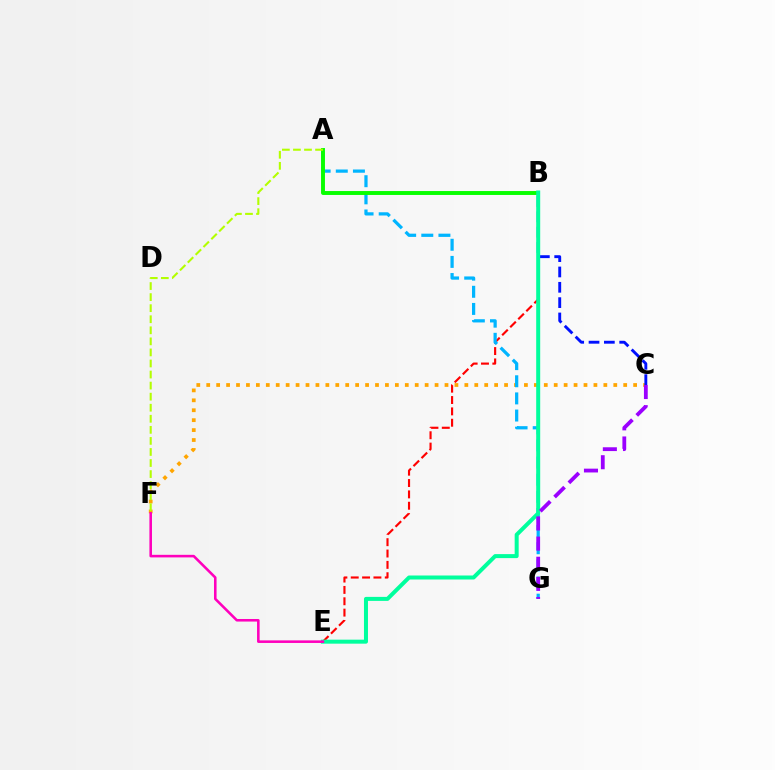{('C', 'F'): [{'color': '#ffa500', 'line_style': 'dotted', 'thickness': 2.7}], ('B', 'E'): [{'color': '#ff0000', 'line_style': 'dashed', 'thickness': 1.54}, {'color': '#00ff9d', 'line_style': 'solid', 'thickness': 2.88}], ('A', 'G'): [{'color': '#00b5ff', 'line_style': 'dashed', 'thickness': 2.33}], ('B', 'C'): [{'color': '#0010ff', 'line_style': 'dashed', 'thickness': 2.08}], ('A', 'B'): [{'color': '#08ff00', 'line_style': 'solid', 'thickness': 2.82}], ('C', 'G'): [{'color': '#9b00ff', 'line_style': 'dashed', 'thickness': 2.74}], ('E', 'F'): [{'color': '#ff00bd', 'line_style': 'solid', 'thickness': 1.85}], ('A', 'F'): [{'color': '#b3ff00', 'line_style': 'dashed', 'thickness': 1.5}]}